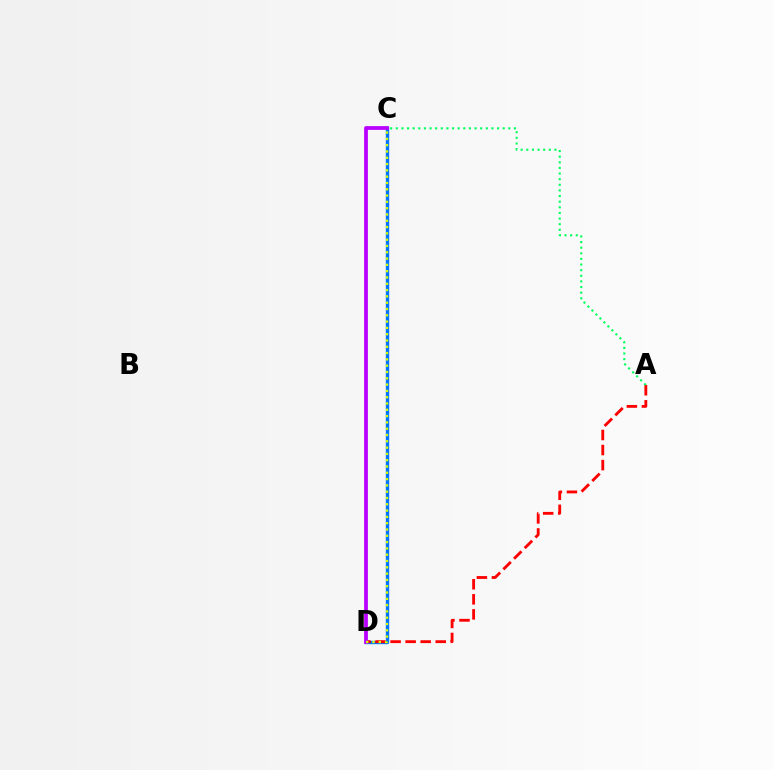{('C', 'D'): [{'color': '#0074ff', 'line_style': 'solid', 'thickness': 2.41}, {'color': '#b900ff', 'line_style': 'solid', 'thickness': 2.71}, {'color': '#d1ff00', 'line_style': 'dotted', 'thickness': 1.71}], ('A', 'D'): [{'color': '#ff0000', 'line_style': 'dashed', 'thickness': 2.04}], ('A', 'C'): [{'color': '#00ff5c', 'line_style': 'dotted', 'thickness': 1.53}]}